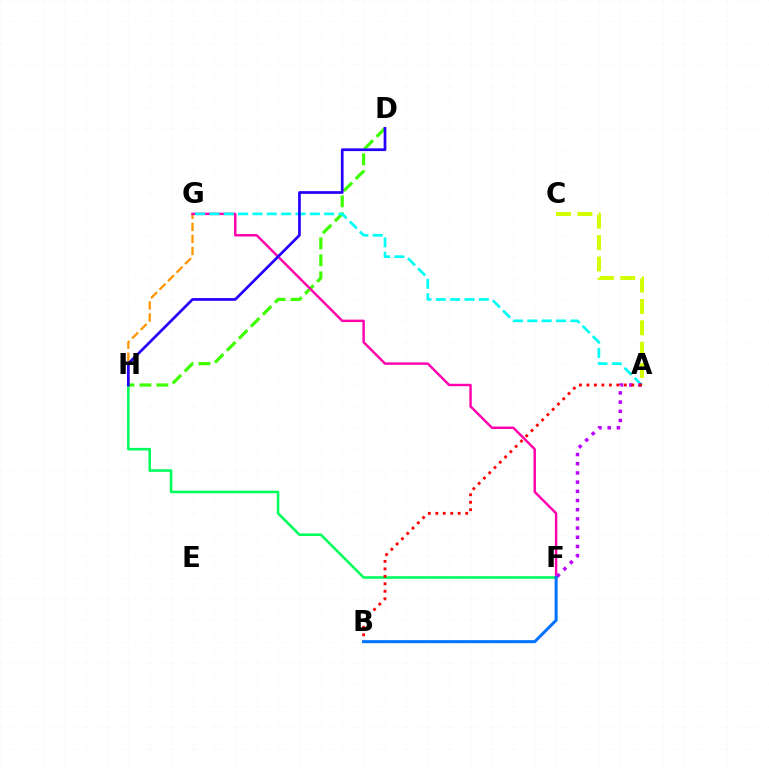{('F', 'H'): [{'color': '#00ff5c', 'line_style': 'solid', 'thickness': 1.85}], ('G', 'H'): [{'color': '#ff9400', 'line_style': 'dashed', 'thickness': 1.63}], ('A', 'C'): [{'color': '#d1ff00', 'line_style': 'dashed', 'thickness': 2.9}], ('D', 'H'): [{'color': '#3dff00', 'line_style': 'dashed', 'thickness': 2.3}, {'color': '#2500ff', 'line_style': 'solid', 'thickness': 1.95}], ('F', 'G'): [{'color': '#ff00ac', 'line_style': 'solid', 'thickness': 1.75}], ('A', 'G'): [{'color': '#00fff6', 'line_style': 'dashed', 'thickness': 1.95}], ('A', 'F'): [{'color': '#b900ff', 'line_style': 'dotted', 'thickness': 2.5}], ('A', 'B'): [{'color': '#ff0000', 'line_style': 'dotted', 'thickness': 2.03}], ('B', 'F'): [{'color': '#0074ff', 'line_style': 'solid', 'thickness': 2.18}]}